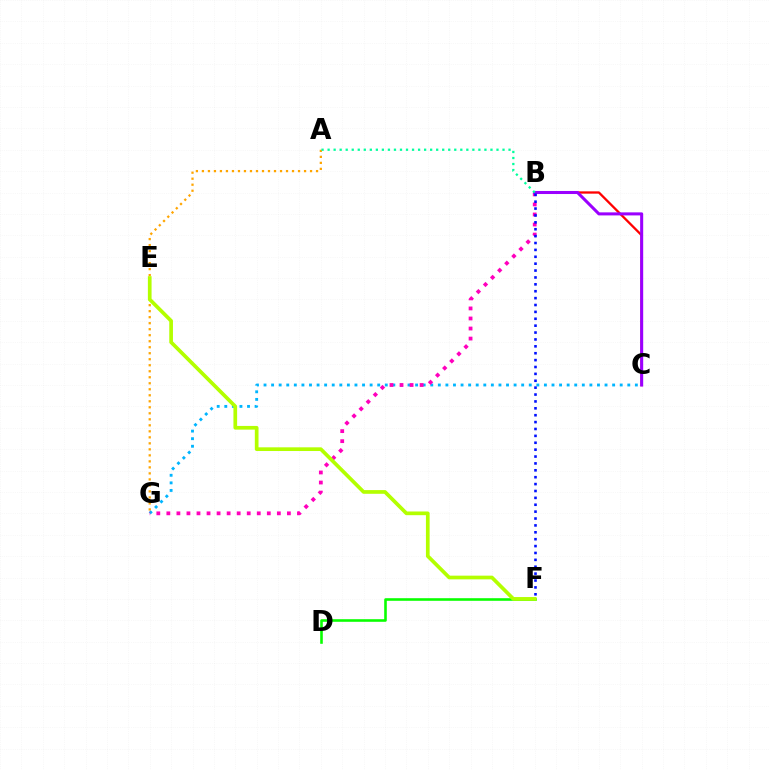{('B', 'C'): [{'color': '#ff0000', 'line_style': 'solid', 'thickness': 1.65}, {'color': '#9b00ff', 'line_style': 'solid', 'thickness': 2.19}], ('A', 'G'): [{'color': '#ffa500', 'line_style': 'dotted', 'thickness': 1.63}], ('C', 'G'): [{'color': '#00b5ff', 'line_style': 'dotted', 'thickness': 2.06}], ('B', 'G'): [{'color': '#ff00bd', 'line_style': 'dotted', 'thickness': 2.73}], ('A', 'B'): [{'color': '#00ff9d', 'line_style': 'dotted', 'thickness': 1.64}], ('D', 'F'): [{'color': '#08ff00', 'line_style': 'solid', 'thickness': 1.87}], ('E', 'F'): [{'color': '#b3ff00', 'line_style': 'solid', 'thickness': 2.66}], ('B', 'F'): [{'color': '#0010ff', 'line_style': 'dotted', 'thickness': 1.87}]}